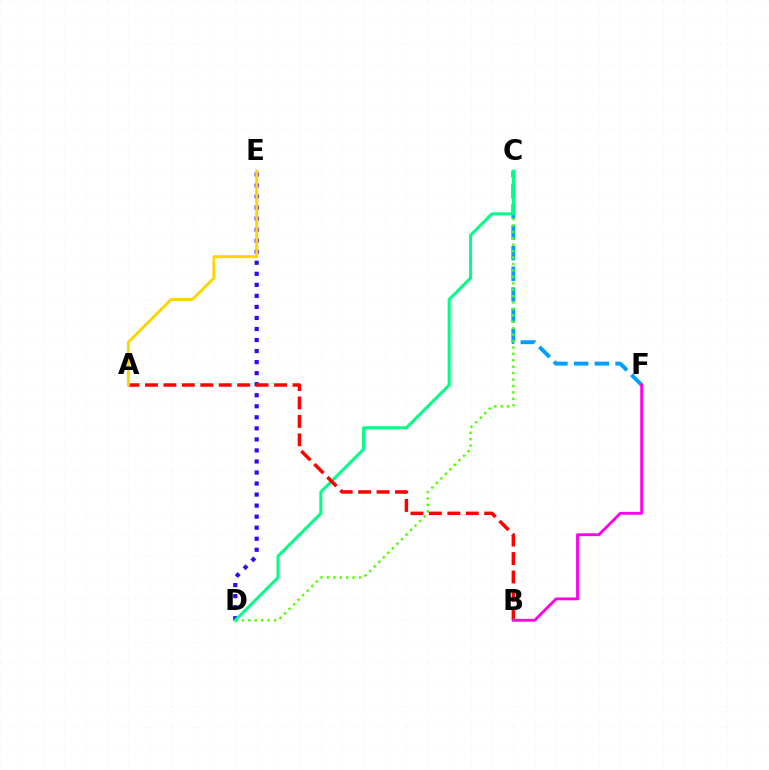{('C', 'F'): [{'color': '#009eff', 'line_style': 'dashed', 'thickness': 2.81}], ('D', 'E'): [{'color': '#3700ff', 'line_style': 'dotted', 'thickness': 3.0}], ('C', 'D'): [{'color': '#4fff00', 'line_style': 'dotted', 'thickness': 1.74}, {'color': '#00ff86', 'line_style': 'solid', 'thickness': 2.19}], ('A', 'B'): [{'color': '#ff0000', 'line_style': 'dashed', 'thickness': 2.5}], ('B', 'F'): [{'color': '#ff00ed', 'line_style': 'solid', 'thickness': 2.05}], ('A', 'E'): [{'color': '#ffd500', 'line_style': 'solid', 'thickness': 2.11}]}